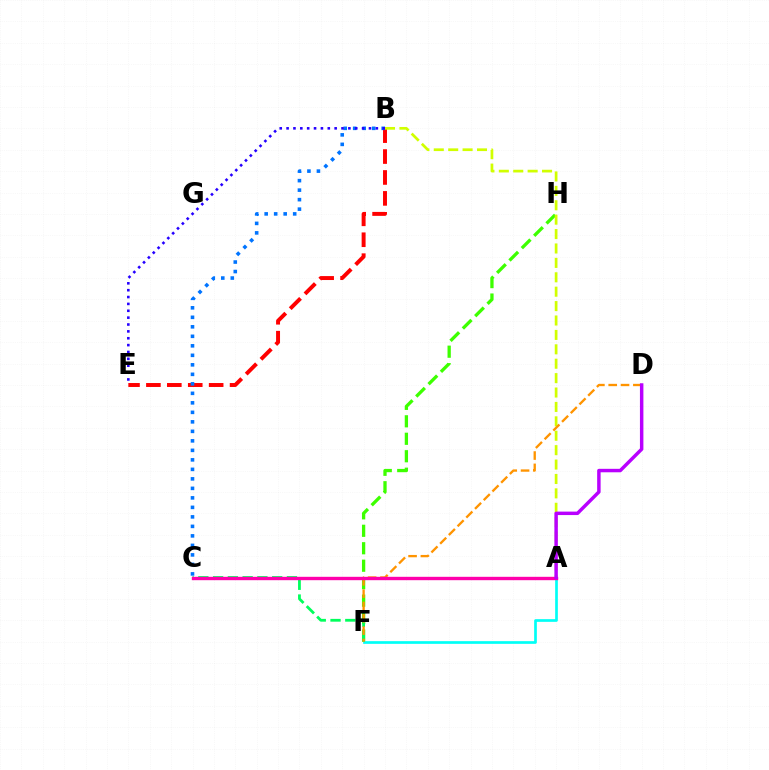{('F', 'H'): [{'color': '#3dff00', 'line_style': 'dashed', 'thickness': 2.37}], ('A', 'F'): [{'color': '#00fff6', 'line_style': 'solid', 'thickness': 1.94}], ('B', 'E'): [{'color': '#ff0000', 'line_style': 'dashed', 'thickness': 2.84}, {'color': '#2500ff', 'line_style': 'dotted', 'thickness': 1.87}], ('B', 'C'): [{'color': '#0074ff', 'line_style': 'dotted', 'thickness': 2.58}], ('C', 'F'): [{'color': '#00ff5c', 'line_style': 'dashed', 'thickness': 2.01}], ('A', 'B'): [{'color': '#d1ff00', 'line_style': 'dashed', 'thickness': 1.96}], ('D', 'F'): [{'color': '#ff9400', 'line_style': 'dashed', 'thickness': 1.67}], ('A', 'C'): [{'color': '#ff00ac', 'line_style': 'solid', 'thickness': 2.43}], ('A', 'D'): [{'color': '#b900ff', 'line_style': 'solid', 'thickness': 2.49}]}